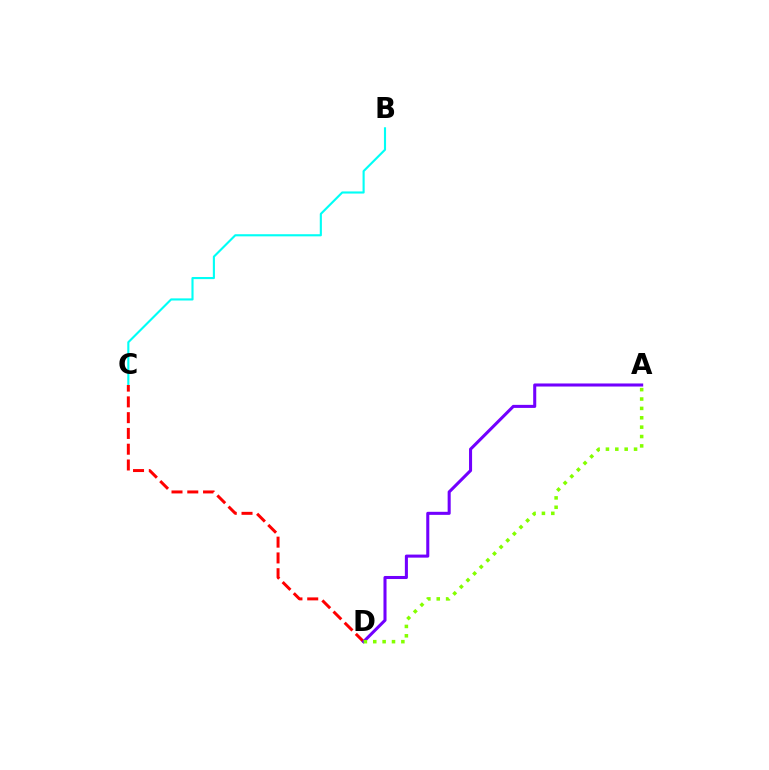{('B', 'C'): [{'color': '#00fff6', 'line_style': 'solid', 'thickness': 1.53}], ('C', 'D'): [{'color': '#ff0000', 'line_style': 'dashed', 'thickness': 2.14}], ('A', 'D'): [{'color': '#7200ff', 'line_style': 'solid', 'thickness': 2.2}, {'color': '#84ff00', 'line_style': 'dotted', 'thickness': 2.55}]}